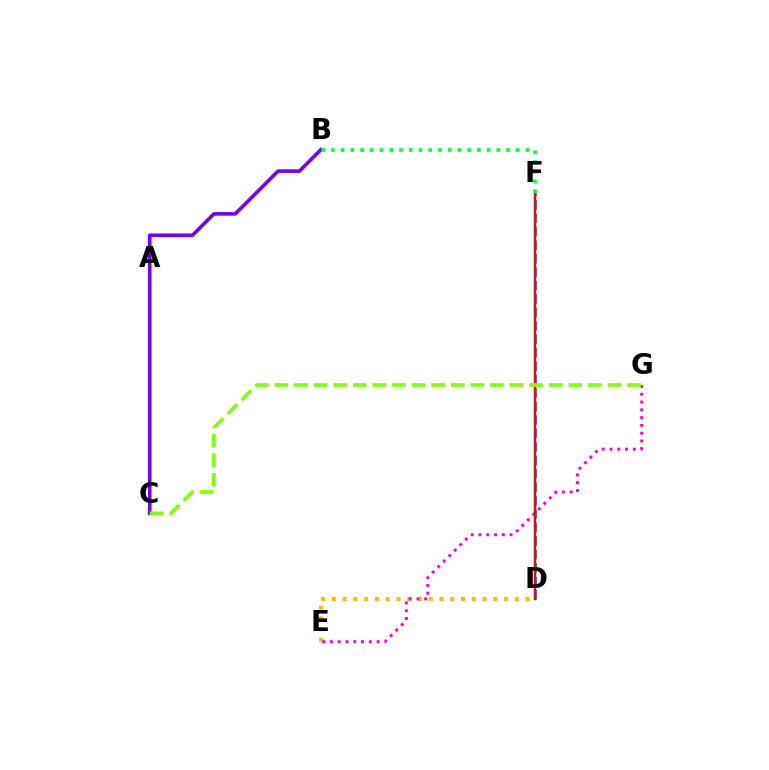{('B', 'C'): [{'color': '#7200ff', 'line_style': 'solid', 'thickness': 2.61}], ('D', 'E'): [{'color': '#ffbd00', 'line_style': 'dotted', 'thickness': 2.92}], ('D', 'F'): [{'color': '#00fff6', 'line_style': 'dashed', 'thickness': 1.78}, {'color': '#004bff', 'line_style': 'dashed', 'thickness': 1.83}, {'color': '#ff0000', 'line_style': 'solid', 'thickness': 1.71}], ('E', 'G'): [{'color': '#ff00cf', 'line_style': 'dotted', 'thickness': 2.11}], ('C', 'G'): [{'color': '#84ff00', 'line_style': 'dashed', 'thickness': 2.66}], ('B', 'F'): [{'color': '#00ff39', 'line_style': 'dotted', 'thickness': 2.64}]}